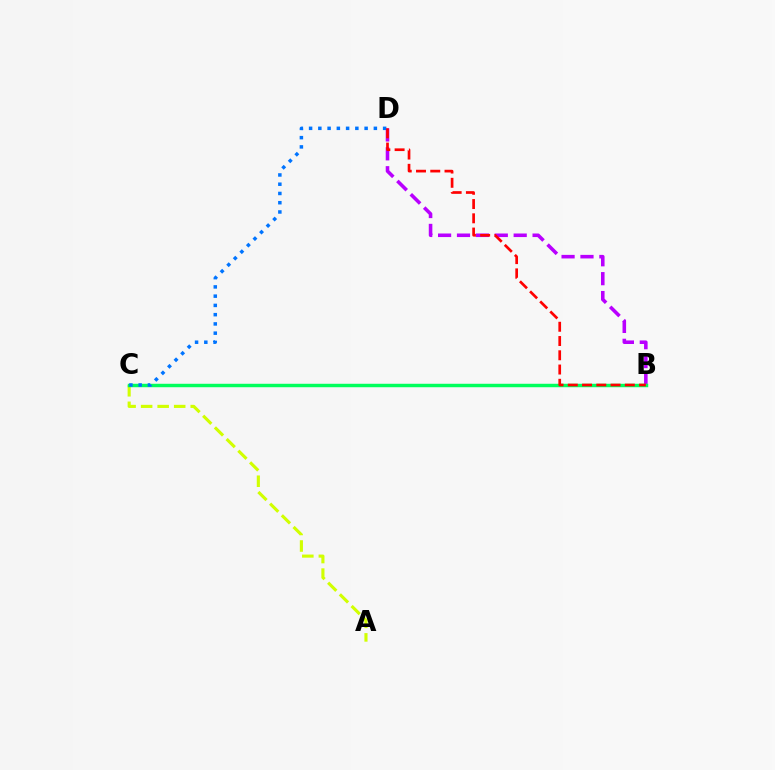{('A', 'C'): [{'color': '#d1ff00', 'line_style': 'dashed', 'thickness': 2.25}], ('B', 'D'): [{'color': '#b900ff', 'line_style': 'dashed', 'thickness': 2.57}, {'color': '#ff0000', 'line_style': 'dashed', 'thickness': 1.94}], ('B', 'C'): [{'color': '#00ff5c', 'line_style': 'solid', 'thickness': 2.48}], ('C', 'D'): [{'color': '#0074ff', 'line_style': 'dotted', 'thickness': 2.51}]}